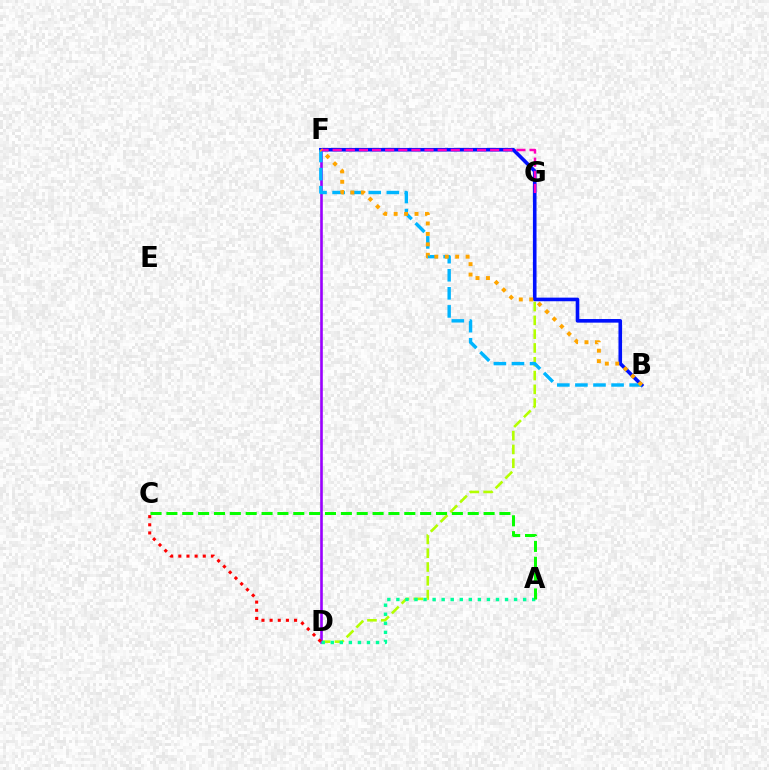{('D', 'G'): [{'color': '#b3ff00', 'line_style': 'dashed', 'thickness': 1.87}], ('B', 'F'): [{'color': '#0010ff', 'line_style': 'solid', 'thickness': 2.6}, {'color': '#00b5ff', 'line_style': 'dashed', 'thickness': 2.46}, {'color': '#ffa500', 'line_style': 'dotted', 'thickness': 2.83}], ('D', 'F'): [{'color': '#9b00ff', 'line_style': 'solid', 'thickness': 1.89}], ('A', 'D'): [{'color': '#00ff9d', 'line_style': 'dotted', 'thickness': 2.46}], ('C', 'D'): [{'color': '#ff0000', 'line_style': 'dotted', 'thickness': 2.21}], ('F', 'G'): [{'color': '#ff00bd', 'line_style': 'dashed', 'thickness': 1.78}], ('A', 'C'): [{'color': '#08ff00', 'line_style': 'dashed', 'thickness': 2.15}]}